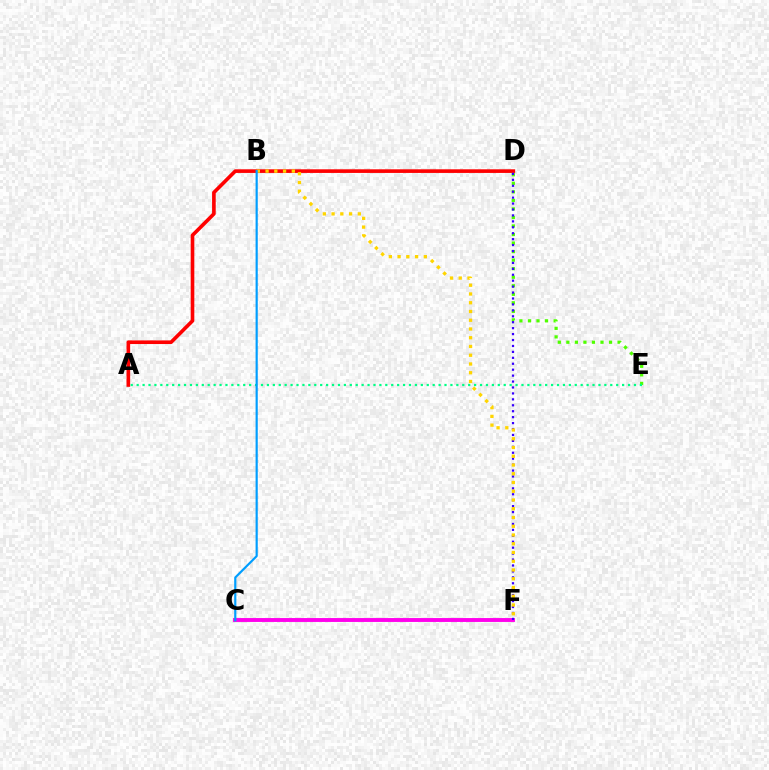{('A', 'D'): [{'color': '#ff0000', 'line_style': 'solid', 'thickness': 2.62}], ('D', 'E'): [{'color': '#4fff00', 'line_style': 'dotted', 'thickness': 2.32}], ('C', 'F'): [{'color': '#ff00ed', 'line_style': 'solid', 'thickness': 2.8}], ('D', 'F'): [{'color': '#3700ff', 'line_style': 'dotted', 'thickness': 1.61}], ('A', 'E'): [{'color': '#00ff86', 'line_style': 'dotted', 'thickness': 1.61}], ('B', 'F'): [{'color': '#ffd500', 'line_style': 'dotted', 'thickness': 2.38}], ('B', 'C'): [{'color': '#009eff', 'line_style': 'solid', 'thickness': 1.57}]}